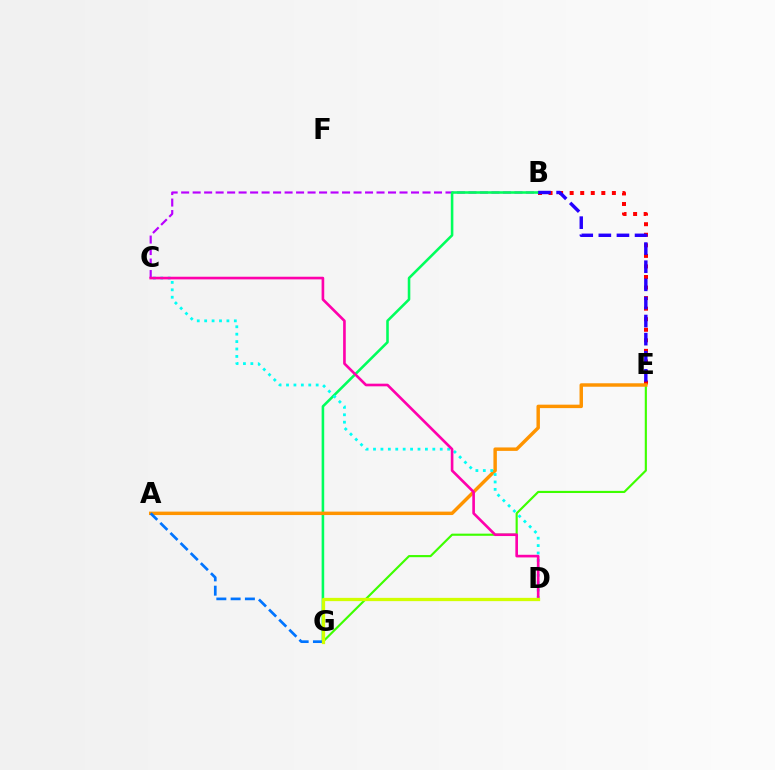{('B', 'C'): [{'color': '#b900ff', 'line_style': 'dashed', 'thickness': 1.56}], ('B', 'E'): [{'color': '#ff0000', 'line_style': 'dotted', 'thickness': 2.87}, {'color': '#2500ff', 'line_style': 'dashed', 'thickness': 2.46}], ('E', 'G'): [{'color': '#3dff00', 'line_style': 'solid', 'thickness': 1.54}], ('B', 'G'): [{'color': '#00ff5c', 'line_style': 'solid', 'thickness': 1.85}], ('A', 'E'): [{'color': '#ff9400', 'line_style': 'solid', 'thickness': 2.48}], ('A', 'G'): [{'color': '#0074ff', 'line_style': 'dashed', 'thickness': 1.94}], ('C', 'D'): [{'color': '#00fff6', 'line_style': 'dotted', 'thickness': 2.01}, {'color': '#ff00ac', 'line_style': 'solid', 'thickness': 1.9}], ('D', 'G'): [{'color': '#d1ff00', 'line_style': 'solid', 'thickness': 2.36}]}